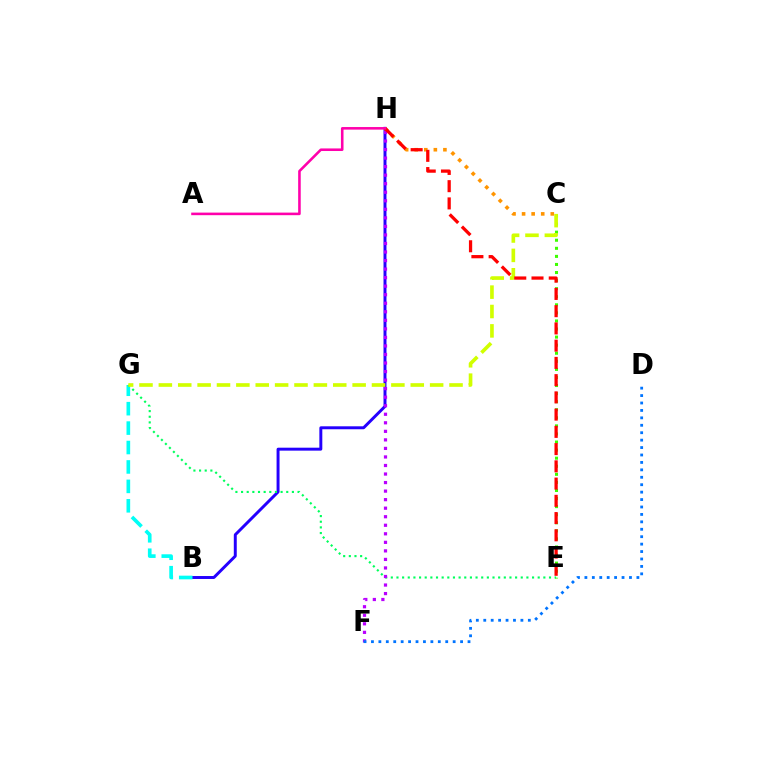{('B', 'H'): [{'color': '#2500ff', 'line_style': 'solid', 'thickness': 2.13}], ('C', 'H'): [{'color': '#ff9400', 'line_style': 'dotted', 'thickness': 2.6}], ('B', 'G'): [{'color': '#00fff6', 'line_style': 'dashed', 'thickness': 2.64}], ('E', 'G'): [{'color': '#00ff5c', 'line_style': 'dotted', 'thickness': 1.53}], ('C', 'E'): [{'color': '#3dff00', 'line_style': 'dotted', 'thickness': 2.19}], ('F', 'H'): [{'color': '#b900ff', 'line_style': 'dotted', 'thickness': 2.32}], ('C', 'G'): [{'color': '#d1ff00', 'line_style': 'dashed', 'thickness': 2.63}], ('E', 'H'): [{'color': '#ff0000', 'line_style': 'dashed', 'thickness': 2.34}], ('A', 'H'): [{'color': '#ff00ac', 'line_style': 'solid', 'thickness': 1.86}], ('D', 'F'): [{'color': '#0074ff', 'line_style': 'dotted', 'thickness': 2.02}]}